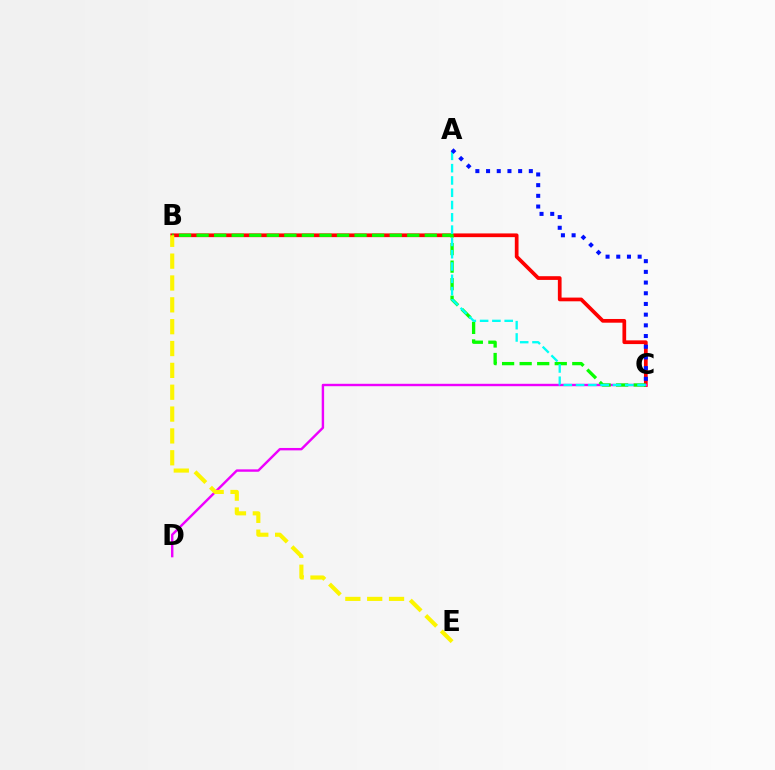{('B', 'C'): [{'color': '#ff0000', 'line_style': 'solid', 'thickness': 2.67}, {'color': '#08ff00', 'line_style': 'dashed', 'thickness': 2.38}], ('C', 'D'): [{'color': '#ee00ff', 'line_style': 'solid', 'thickness': 1.73}], ('A', 'C'): [{'color': '#00fff6', 'line_style': 'dashed', 'thickness': 1.67}, {'color': '#0010ff', 'line_style': 'dotted', 'thickness': 2.91}], ('B', 'E'): [{'color': '#fcf500', 'line_style': 'dashed', 'thickness': 2.97}]}